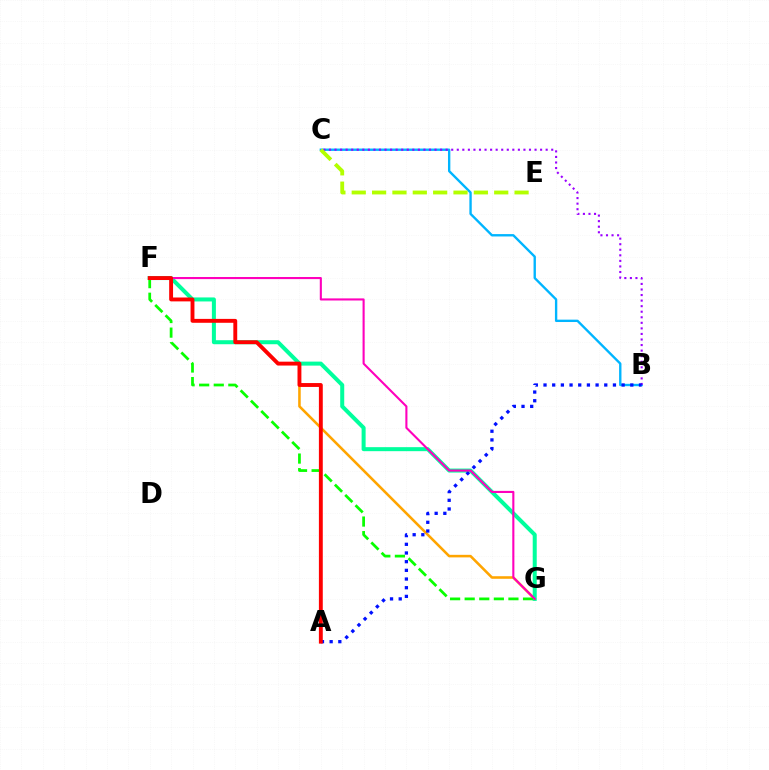{('F', 'G'): [{'color': '#ffa500', 'line_style': 'solid', 'thickness': 1.84}, {'color': '#00ff9d', 'line_style': 'solid', 'thickness': 2.89}, {'color': '#08ff00', 'line_style': 'dashed', 'thickness': 1.98}, {'color': '#ff00bd', 'line_style': 'solid', 'thickness': 1.51}], ('B', 'C'): [{'color': '#00b5ff', 'line_style': 'solid', 'thickness': 1.7}, {'color': '#9b00ff', 'line_style': 'dotted', 'thickness': 1.51}], ('C', 'E'): [{'color': '#b3ff00', 'line_style': 'dashed', 'thickness': 2.76}], ('A', 'B'): [{'color': '#0010ff', 'line_style': 'dotted', 'thickness': 2.36}], ('A', 'F'): [{'color': '#ff0000', 'line_style': 'solid', 'thickness': 2.8}]}